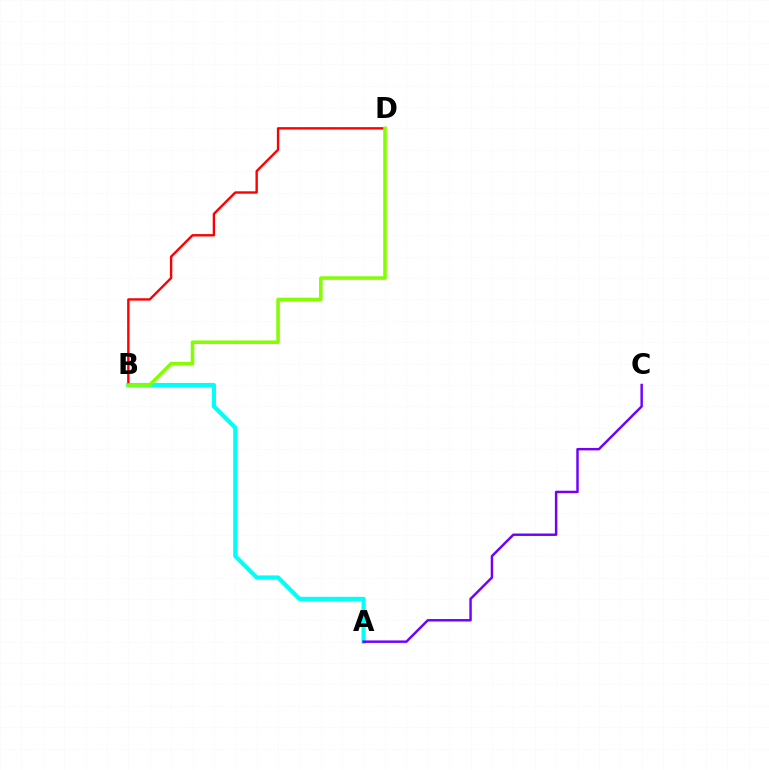{('A', 'B'): [{'color': '#00fff6', 'line_style': 'solid', 'thickness': 3.0}], ('B', 'D'): [{'color': '#ff0000', 'line_style': 'solid', 'thickness': 1.72}, {'color': '#84ff00', 'line_style': 'solid', 'thickness': 2.57}], ('A', 'C'): [{'color': '#7200ff', 'line_style': 'solid', 'thickness': 1.76}]}